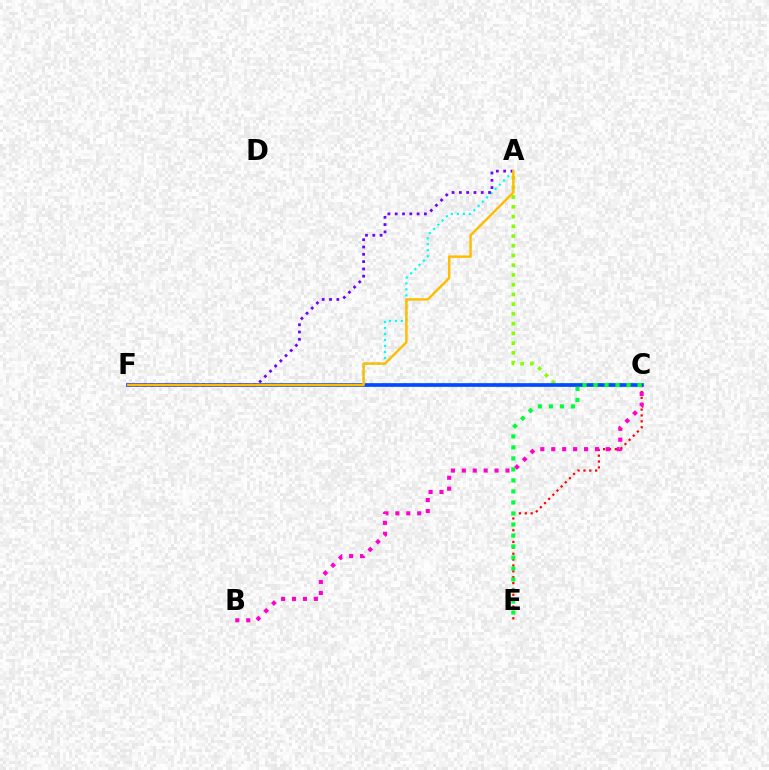{('C', 'E'): [{'color': '#ff0000', 'line_style': 'dotted', 'thickness': 1.6}, {'color': '#00ff39', 'line_style': 'dotted', 'thickness': 2.99}], ('A', 'C'): [{'color': '#84ff00', 'line_style': 'dotted', 'thickness': 2.65}], ('A', 'F'): [{'color': '#00fff6', 'line_style': 'dotted', 'thickness': 1.63}, {'color': '#7200ff', 'line_style': 'dotted', 'thickness': 1.98}, {'color': '#ffbd00', 'line_style': 'solid', 'thickness': 1.77}], ('C', 'F'): [{'color': '#004bff', 'line_style': 'solid', 'thickness': 2.65}], ('B', 'C'): [{'color': '#ff00cf', 'line_style': 'dotted', 'thickness': 2.97}]}